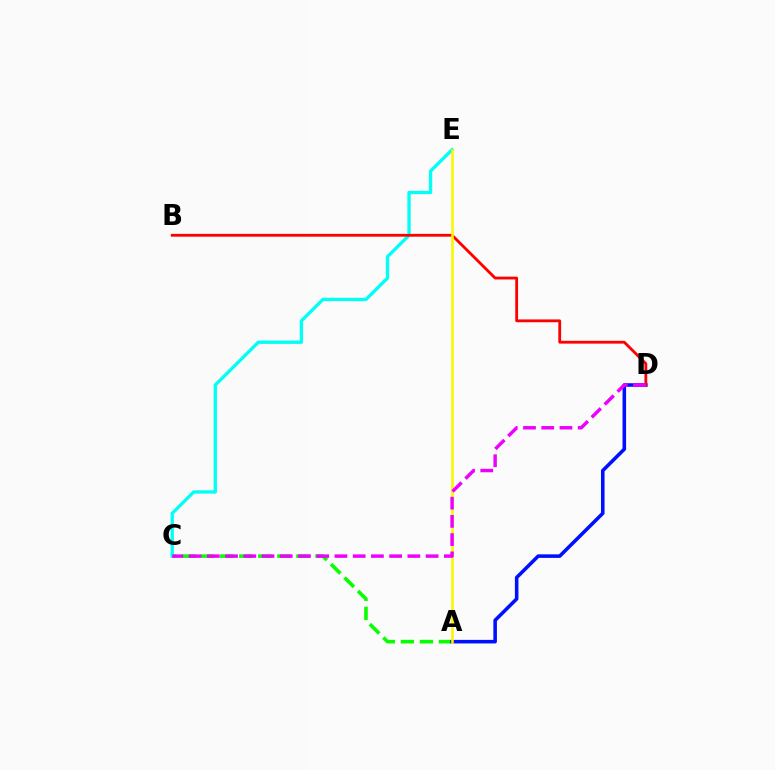{('A', 'C'): [{'color': '#08ff00', 'line_style': 'dashed', 'thickness': 2.59}], ('C', 'E'): [{'color': '#00fff6', 'line_style': 'solid', 'thickness': 2.39}], ('A', 'D'): [{'color': '#0010ff', 'line_style': 'solid', 'thickness': 2.56}], ('B', 'D'): [{'color': '#ff0000', 'line_style': 'solid', 'thickness': 2.03}], ('A', 'E'): [{'color': '#fcf500', 'line_style': 'solid', 'thickness': 1.86}], ('C', 'D'): [{'color': '#ee00ff', 'line_style': 'dashed', 'thickness': 2.48}]}